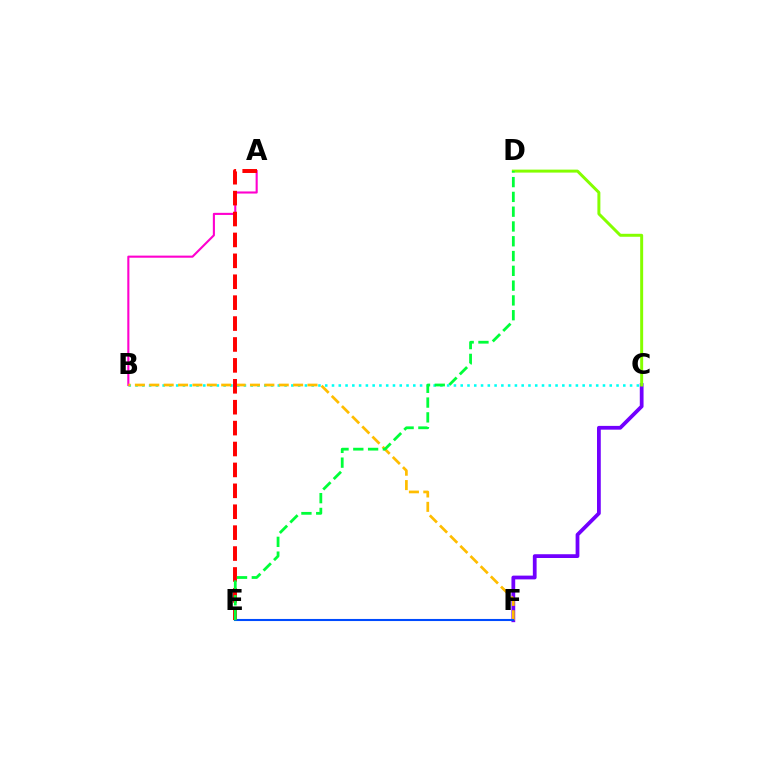{('C', 'F'): [{'color': '#7200ff', 'line_style': 'solid', 'thickness': 2.71}], ('B', 'C'): [{'color': '#00fff6', 'line_style': 'dotted', 'thickness': 1.84}], ('A', 'B'): [{'color': '#ff00cf', 'line_style': 'solid', 'thickness': 1.51}], ('B', 'F'): [{'color': '#ffbd00', 'line_style': 'dashed', 'thickness': 1.95}], ('E', 'F'): [{'color': '#004bff', 'line_style': 'solid', 'thickness': 1.5}], ('C', 'D'): [{'color': '#84ff00', 'line_style': 'solid', 'thickness': 2.14}], ('A', 'E'): [{'color': '#ff0000', 'line_style': 'dashed', 'thickness': 2.84}], ('D', 'E'): [{'color': '#00ff39', 'line_style': 'dashed', 'thickness': 2.01}]}